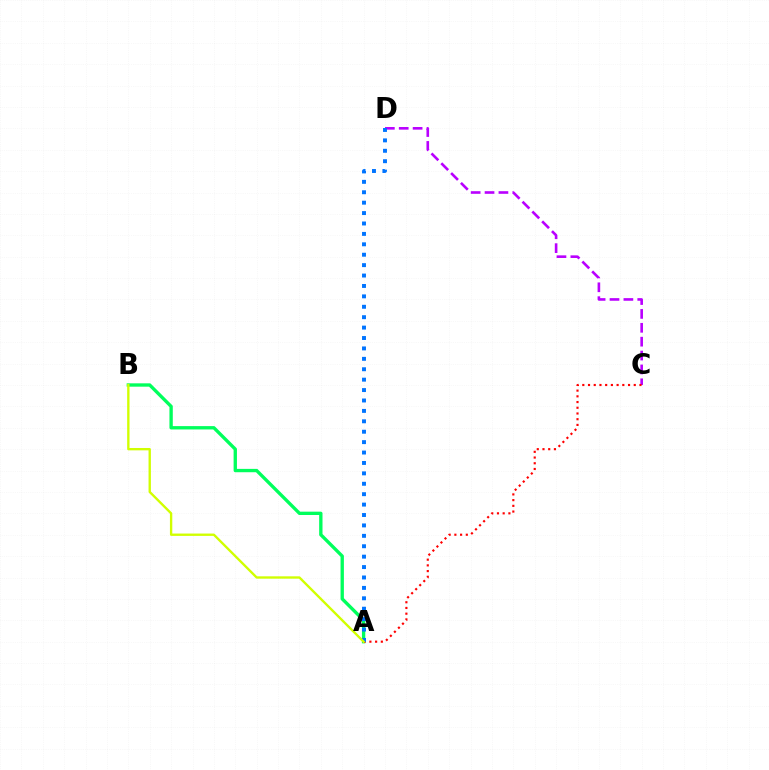{('A', 'B'): [{'color': '#00ff5c', 'line_style': 'solid', 'thickness': 2.41}, {'color': '#d1ff00', 'line_style': 'solid', 'thickness': 1.7}], ('C', 'D'): [{'color': '#b900ff', 'line_style': 'dashed', 'thickness': 1.89}], ('A', 'C'): [{'color': '#ff0000', 'line_style': 'dotted', 'thickness': 1.55}], ('A', 'D'): [{'color': '#0074ff', 'line_style': 'dotted', 'thickness': 2.83}]}